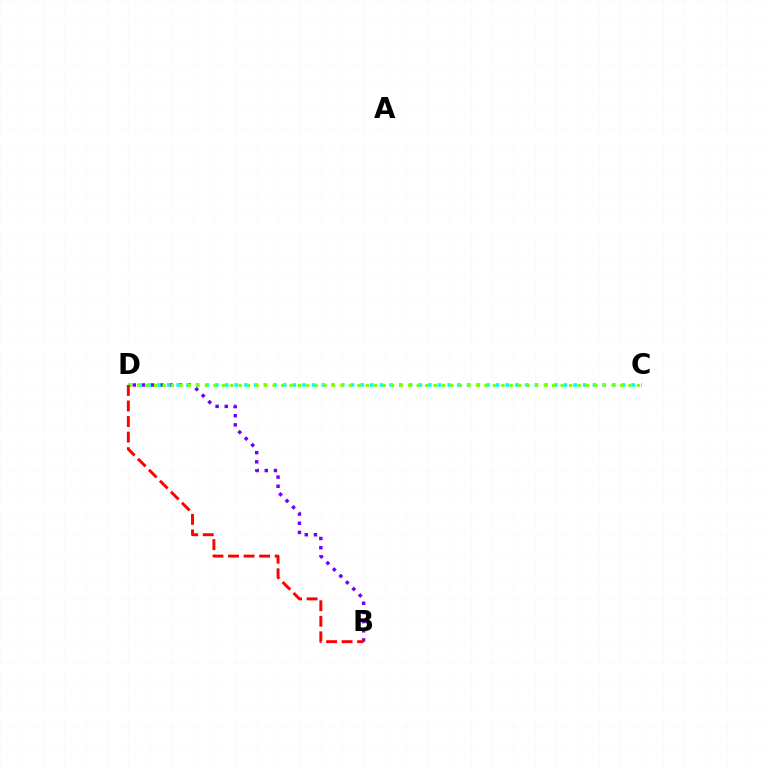{('B', 'D'): [{'color': '#7200ff', 'line_style': 'dotted', 'thickness': 2.49}, {'color': '#ff0000', 'line_style': 'dashed', 'thickness': 2.11}], ('C', 'D'): [{'color': '#00fff6', 'line_style': 'dotted', 'thickness': 2.63}, {'color': '#84ff00', 'line_style': 'dotted', 'thickness': 2.3}]}